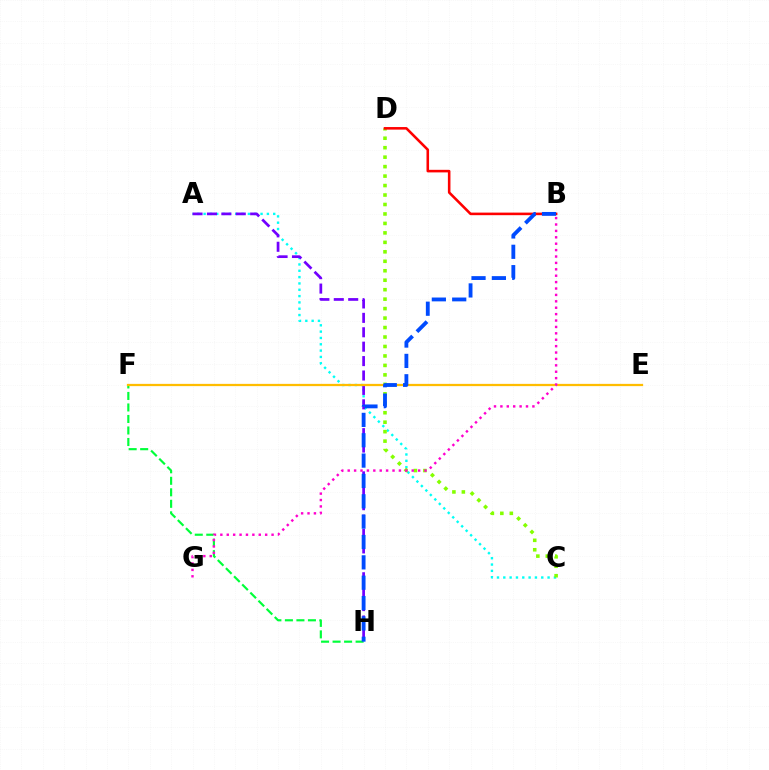{('A', 'C'): [{'color': '#00fff6', 'line_style': 'dotted', 'thickness': 1.72}], ('A', 'H'): [{'color': '#7200ff', 'line_style': 'dashed', 'thickness': 1.96}], ('F', 'H'): [{'color': '#00ff39', 'line_style': 'dashed', 'thickness': 1.56}], ('C', 'D'): [{'color': '#84ff00', 'line_style': 'dotted', 'thickness': 2.57}], ('B', 'D'): [{'color': '#ff0000', 'line_style': 'solid', 'thickness': 1.85}], ('E', 'F'): [{'color': '#ffbd00', 'line_style': 'solid', 'thickness': 1.63}], ('B', 'G'): [{'color': '#ff00cf', 'line_style': 'dotted', 'thickness': 1.74}], ('B', 'H'): [{'color': '#004bff', 'line_style': 'dashed', 'thickness': 2.76}]}